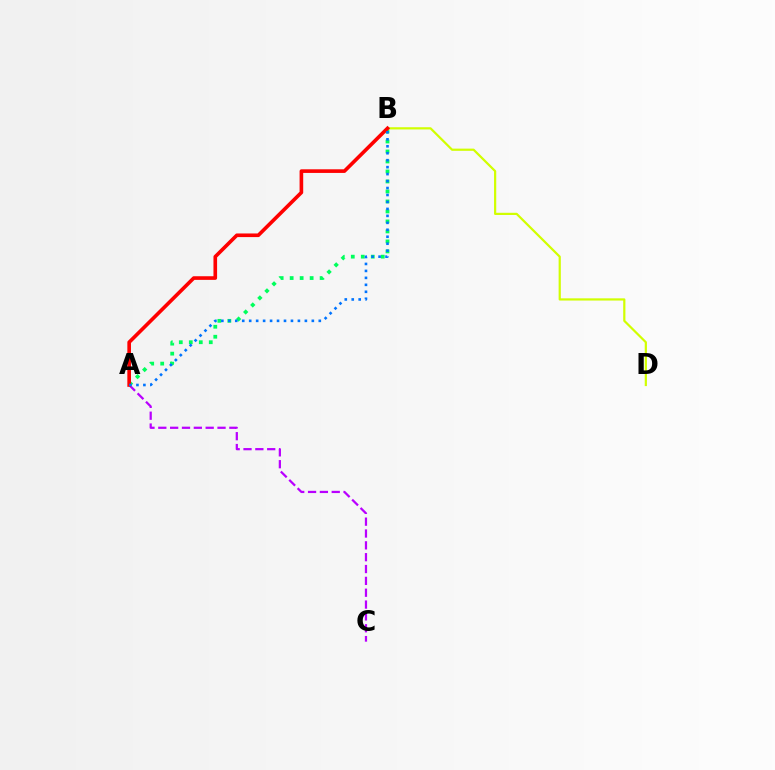{('B', 'D'): [{'color': '#d1ff00', 'line_style': 'solid', 'thickness': 1.59}], ('A', 'B'): [{'color': '#00ff5c', 'line_style': 'dotted', 'thickness': 2.72}, {'color': '#ff0000', 'line_style': 'solid', 'thickness': 2.62}, {'color': '#0074ff', 'line_style': 'dotted', 'thickness': 1.89}], ('A', 'C'): [{'color': '#b900ff', 'line_style': 'dashed', 'thickness': 1.61}]}